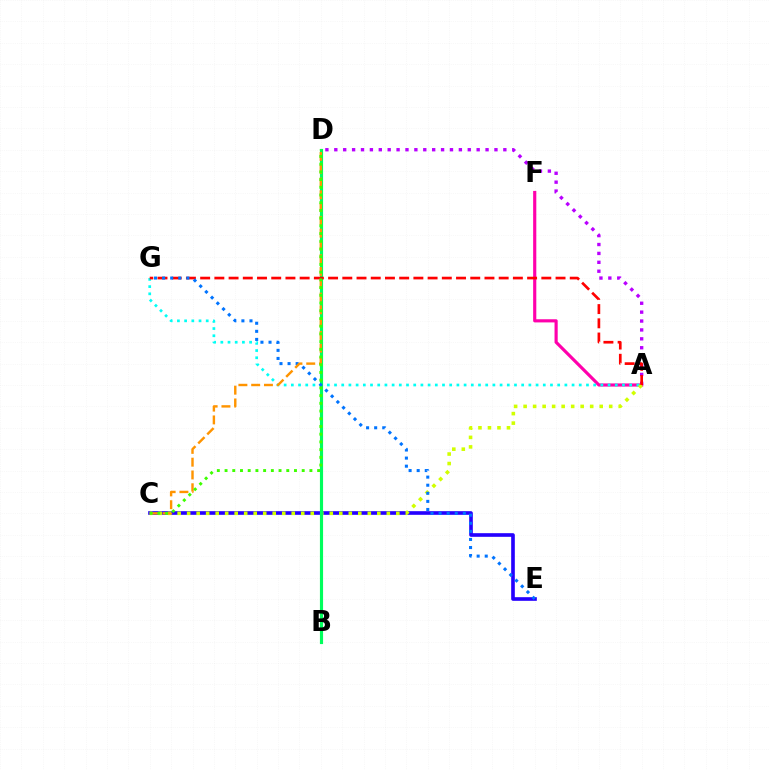{('A', 'F'): [{'color': '#ff00ac', 'line_style': 'solid', 'thickness': 2.27}], ('C', 'E'): [{'color': '#2500ff', 'line_style': 'solid', 'thickness': 2.62}], ('A', 'D'): [{'color': '#b900ff', 'line_style': 'dotted', 'thickness': 2.42}], ('A', 'G'): [{'color': '#00fff6', 'line_style': 'dotted', 'thickness': 1.96}, {'color': '#ff0000', 'line_style': 'dashed', 'thickness': 1.93}], ('A', 'C'): [{'color': '#d1ff00', 'line_style': 'dotted', 'thickness': 2.58}], ('B', 'D'): [{'color': '#00ff5c', 'line_style': 'solid', 'thickness': 2.27}], ('E', 'G'): [{'color': '#0074ff', 'line_style': 'dotted', 'thickness': 2.2}], ('C', 'D'): [{'color': '#ff9400', 'line_style': 'dashed', 'thickness': 1.74}, {'color': '#3dff00', 'line_style': 'dotted', 'thickness': 2.1}]}